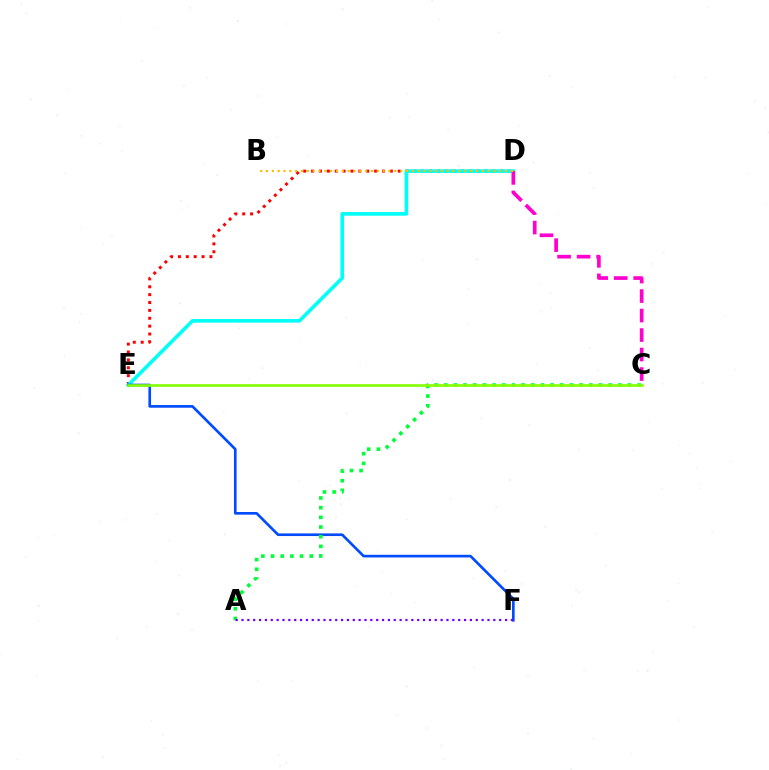{('D', 'E'): [{'color': '#ff0000', 'line_style': 'dotted', 'thickness': 2.14}, {'color': '#00fff6', 'line_style': 'solid', 'thickness': 2.6}], ('C', 'D'): [{'color': '#ff00cf', 'line_style': 'dashed', 'thickness': 2.65}], ('B', 'D'): [{'color': '#ffbd00', 'line_style': 'dotted', 'thickness': 1.58}], ('E', 'F'): [{'color': '#004bff', 'line_style': 'solid', 'thickness': 1.91}], ('A', 'C'): [{'color': '#00ff39', 'line_style': 'dotted', 'thickness': 2.63}], ('C', 'E'): [{'color': '#84ff00', 'line_style': 'solid', 'thickness': 1.9}], ('A', 'F'): [{'color': '#7200ff', 'line_style': 'dotted', 'thickness': 1.59}]}